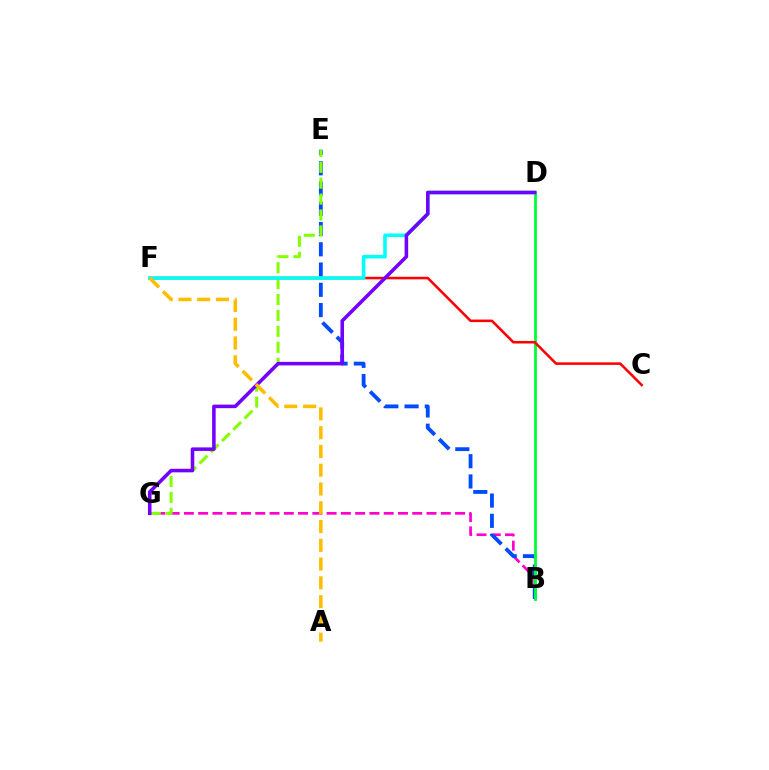{('B', 'G'): [{'color': '#ff00cf', 'line_style': 'dashed', 'thickness': 1.94}], ('B', 'E'): [{'color': '#004bff', 'line_style': 'dashed', 'thickness': 2.75}], ('B', 'D'): [{'color': '#00ff39', 'line_style': 'solid', 'thickness': 2.01}], ('C', 'F'): [{'color': '#ff0000', 'line_style': 'solid', 'thickness': 1.84}], ('E', 'G'): [{'color': '#84ff00', 'line_style': 'dashed', 'thickness': 2.16}], ('D', 'F'): [{'color': '#00fff6', 'line_style': 'solid', 'thickness': 2.57}], ('D', 'G'): [{'color': '#7200ff', 'line_style': 'solid', 'thickness': 2.56}], ('A', 'F'): [{'color': '#ffbd00', 'line_style': 'dashed', 'thickness': 2.55}]}